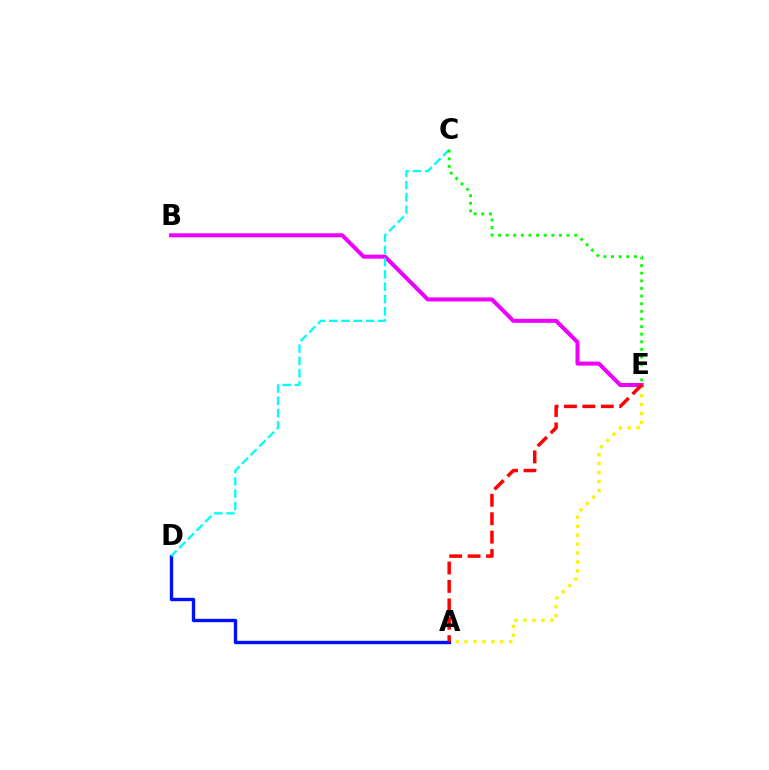{('A', 'E'): [{'color': '#fcf500', 'line_style': 'dotted', 'thickness': 2.43}, {'color': '#ff0000', 'line_style': 'dashed', 'thickness': 2.5}], ('B', 'E'): [{'color': '#ee00ff', 'line_style': 'solid', 'thickness': 2.9}], ('A', 'D'): [{'color': '#0010ff', 'line_style': 'solid', 'thickness': 2.43}], ('C', 'D'): [{'color': '#00fff6', 'line_style': 'dashed', 'thickness': 1.67}], ('C', 'E'): [{'color': '#08ff00', 'line_style': 'dotted', 'thickness': 2.07}]}